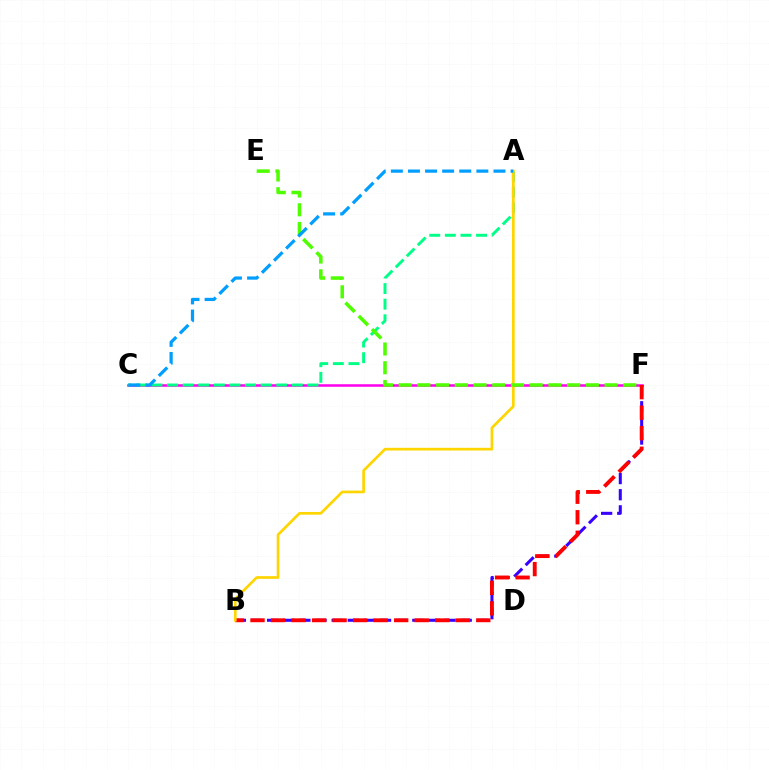{('C', 'F'): [{'color': '#ff00ed', 'line_style': 'solid', 'thickness': 1.82}], ('B', 'F'): [{'color': '#3700ff', 'line_style': 'dashed', 'thickness': 2.19}, {'color': '#ff0000', 'line_style': 'dashed', 'thickness': 2.79}], ('A', 'C'): [{'color': '#00ff86', 'line_style': 'dashed', 'thickness': 2.12}, {'color': '#009eff', 'line_style': 'dashed', 'thickness': 2.32}], ('A', 'B'): [{'color': '#ffd500', 'line_style': 'solid', 'thickness': 1.94}], ('E', 'F'): [{'color': '#4fff00', 'line_style': 'dashed', 'thickness': 2.54}]}